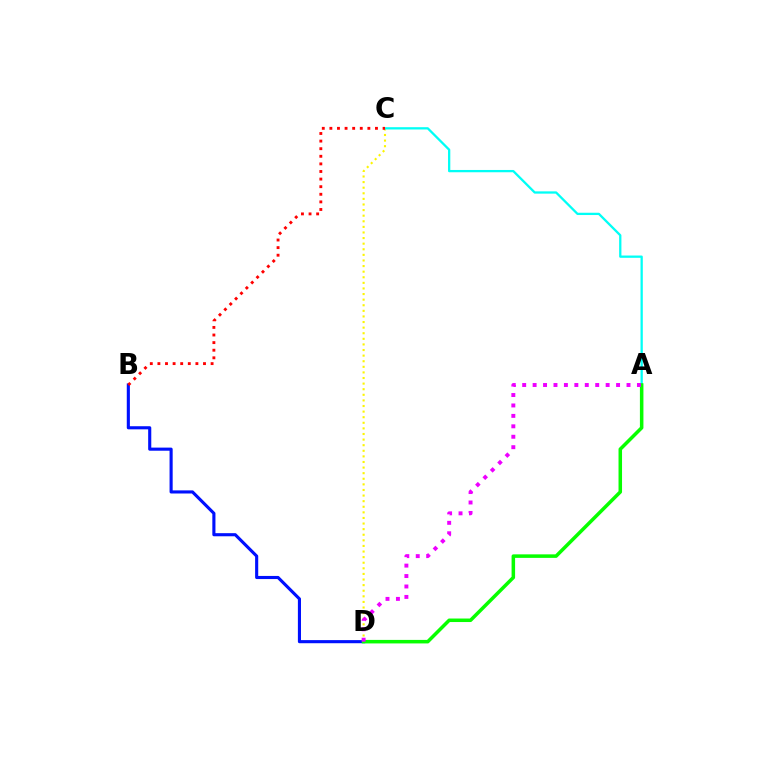{('C', 'D'): [{'color': '#fcf500', 'line_style': 'dotted', 'thickness': 1.52}], ('A', 'C'): [{'color': '#00fff6', 'line_style': 'solid', 'thickness': 1.64}], ('B', 'D'): [{'color': '#0010ff', 'line_style': 'solid', 'thickness': 2.24}], ('B', 'C'): [{'color': '#ff0000', 'line_style': 'dotted', 'thickness': 2.06}], ('A', 'D'): [{'color': '#08ff00', 'line_style': 'solid', 'thickness': 2.53}, {'color': '#ee00ff', 'line_style': 'dotted', 'thickness': 2.83}]}